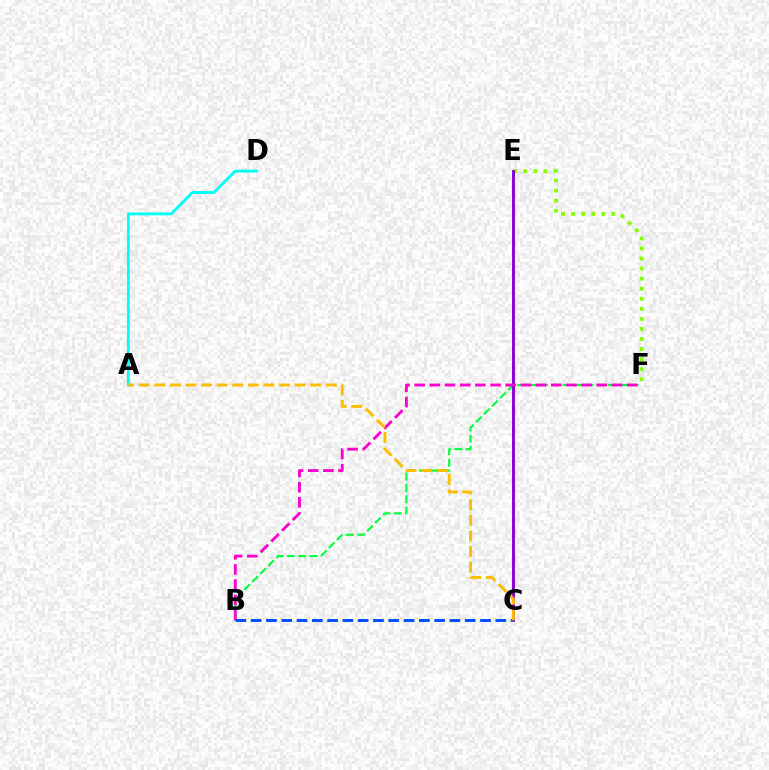{('E', 'F'): [{'color': '#84ff00', 'line_style': 'dotted', 'thickness': 2.73}], ('C', 'E'): [{'color': '#ff0000', 'line_style': 'solid', 'thickness': 1.88}, {'color': '#7200ff', 'line_style': 'solid', 'thickness': 1.85}], ('B', 'F'): [{'color': '#00ff39', 'line_style': 'dashed', 'thickness': 1.54}, {'color': '#ff00cf', 'line_style': 'dashed', 'thickness': 2.06}], ('A', 'D'): [{'color': '#00fff6', 'line_style': 'solid', 'thickness': 2.06}], ('B', 'C'): [{'color': '#004bff', 'line_style': 'dashed', 'thickness': 2.08}], ('A', 'C'): [{'color': '#ffbd00', 'line_style': 'dashed', 'thickness': 2.12}]}